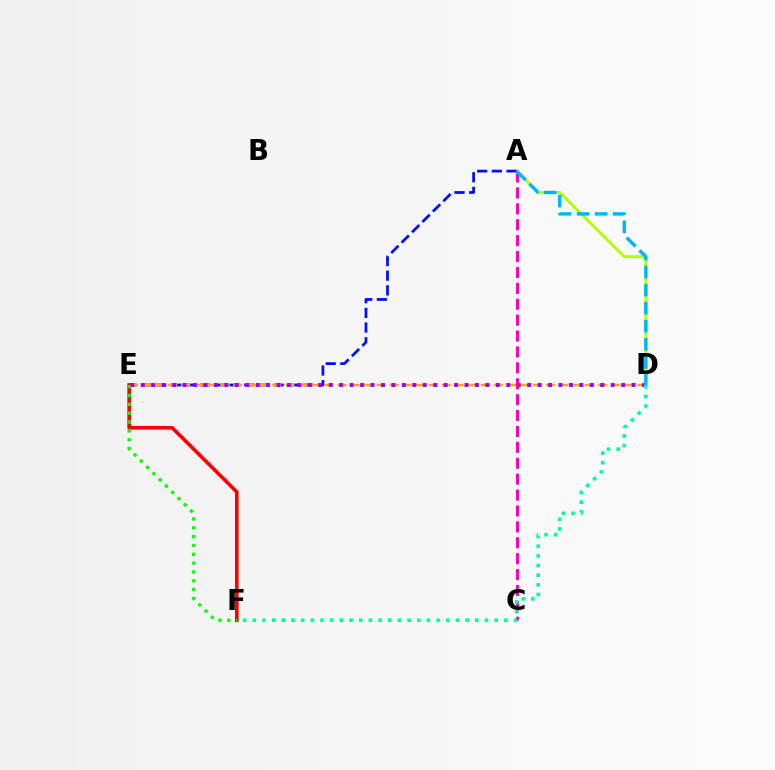{('A', 'D'): [{'color': '#b3ff00', 'line_style': 'solid', 'thickness': 2.09}, {'color': '#00b5ff', 'line_style': 'dashed', 'thickness': 2.45}], ('A', 'E'): [{'color': '#0010ff', 'line_style': 'dashed', 'thickness': 1.99}], ('D', 'E'): [{'color': '#ffa500', 'line_style': 'dashed', 'thickness': 1.77}, {'color': '#9b00ff', 'line_style': 'dotted', 'thickness': 2.84}], ('E', 'F'): [{'color': '#ff0000', 'line_style': 'solid', 'thickness': 2.62}, {'color': '#08ff00', 'line_style': 'dotted', 'thickness': 2.4}], ('A', 'C'): [{'color': '#ff00bd', 'line_style': 'dashed', 'thickness': 2.16}], ('D', 'F'): [{'color': '#00ff9d', 'line_style': 'dotted', 'thickness': 2.63}]}